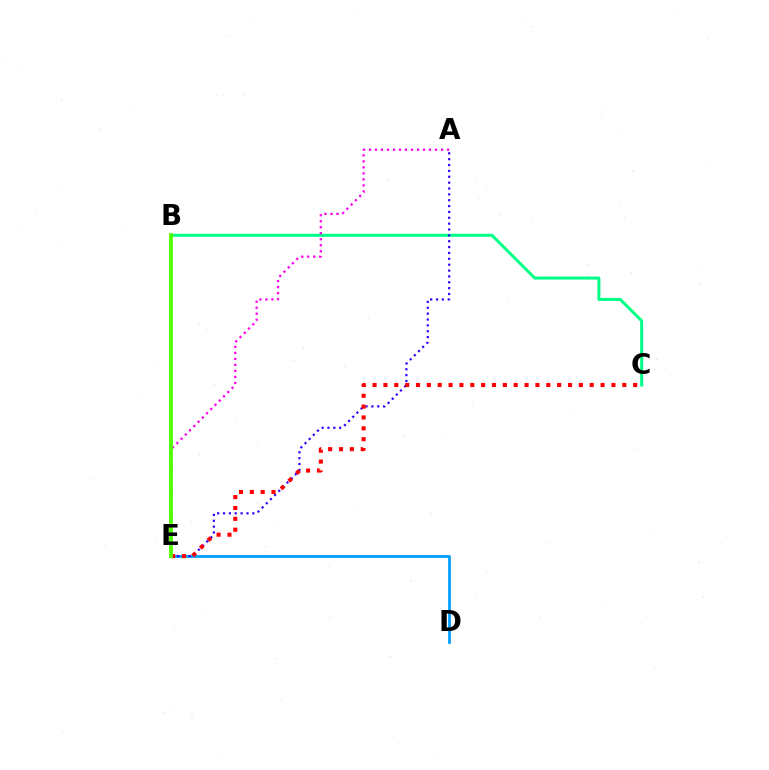{('B', 'C'): [{'color': '#00ff86', 'line_style': 'solid', 'thickness': 2.17}], ('B', 'E'): [{'color': '#ffd500', 'line_style': 'dashed', 'thickness': 1.65}, {'color': '#4fff00', 'line_style': 'solid', 'thickness': 2.74}], ('D', 'E'): [{'color': '#009eff', 'line_style': 'solid', 'thickness': 1.99}], ('A', 'E'): [{'color': '#ff00ed', 'line_style': 'dotted', 'thickness': 1.63}, {'color': '#3700ff', 'line_style': 'dotted', 'thickness': 1.59}], ('C', 'E'): [{'color': '#ff0000', 'line_style': 'dotted', 'thickness': 2.95}]}